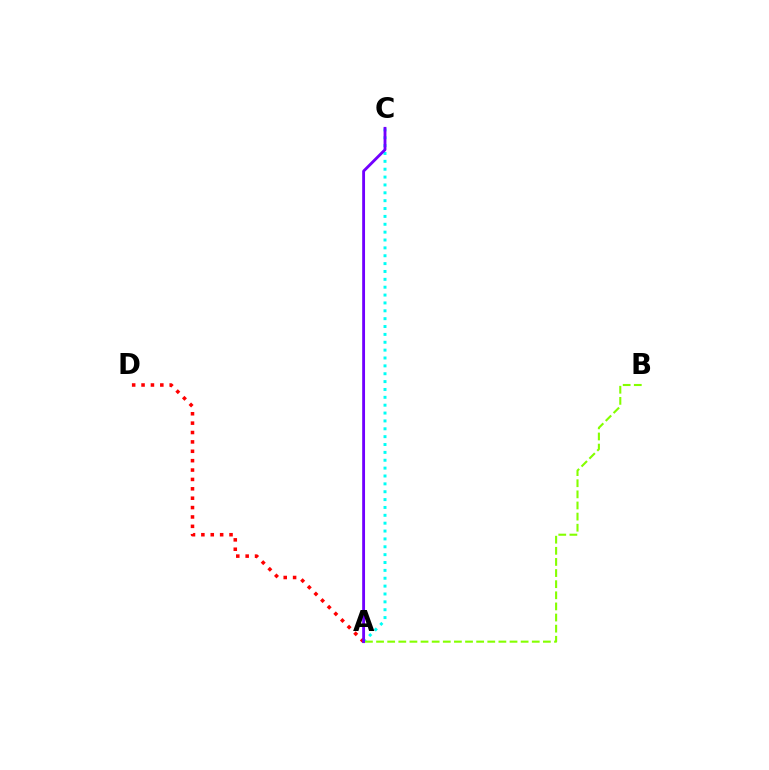{('A', 'D'): [{'color': '#ff0000', 'line_style': 'dotted', 'thickness': 2.55}], ('A', 'C'): [{'color': '#00fff6', 'line_style': 'dotted', 'thickness': 2.14}, {'color': '#7200ff', 'line_style': 'solid', 'thickness': 2.05}], ('A', 'B'): [{'color': '#84ff00', 'line_style': 'dashed', 'thickness': 1.51}]}